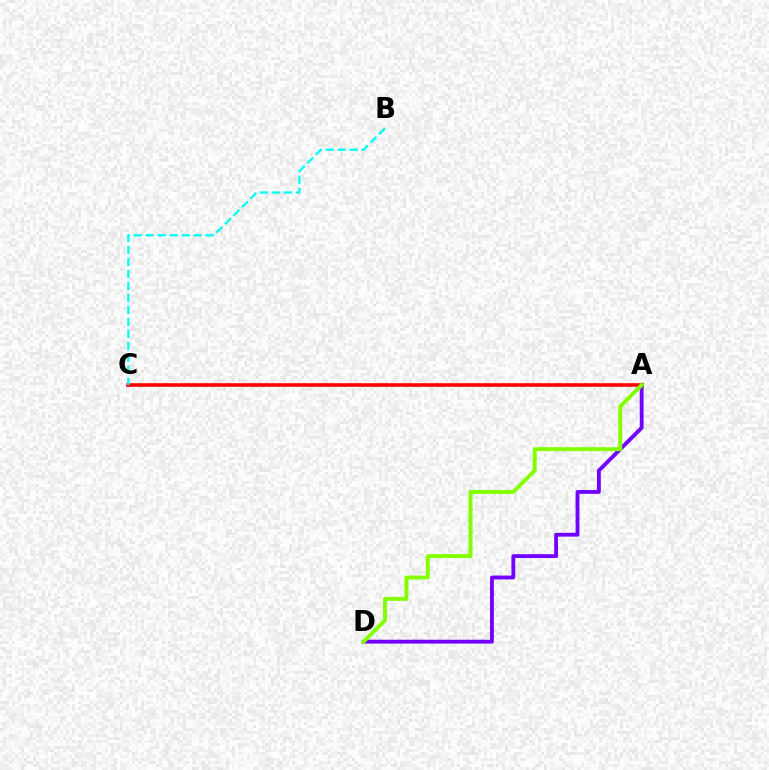{('A', 'D'): [{'color': '#7200ff', 'line_style': 'solid', 'thickness': 2.76}, {'color': '#84ff00', 'line_style': 'solid', 'thickness': 2.84}], ('A', 'C'): [{'color': '#ff0000', 'line_style': 'solid', 'thickness': 2.58}], ('B', 'C'): [{'color': '#00fff6', 'line_style': 'dashed', 'thickness': 1.63}]}